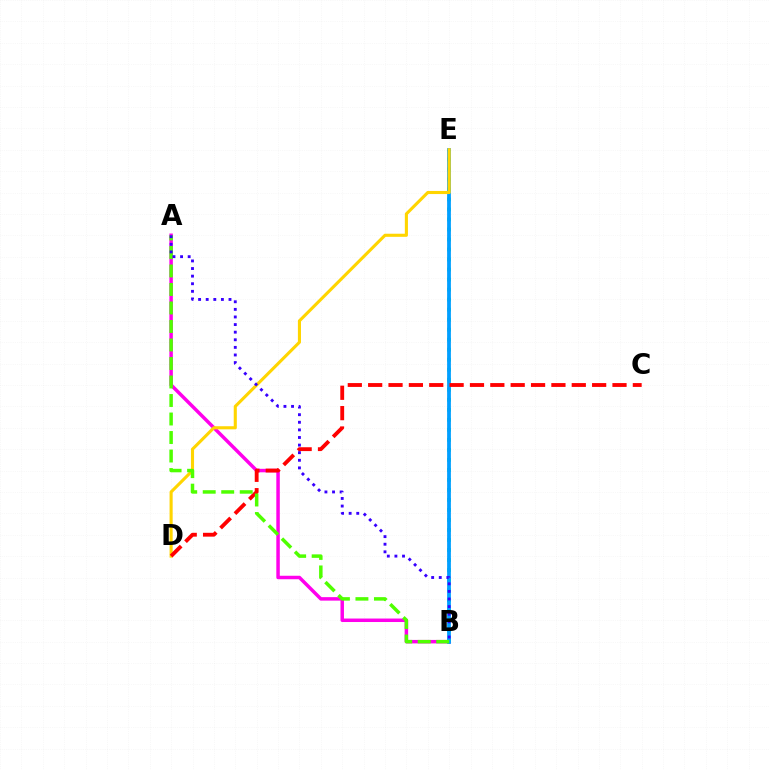{('A', 'B'): [{'color': '#ff00ed', 'line_style': 'solid', 'thickness': 2.51}, {'color': '#4fff00', 'line_style': 'dashed', 'thickness': 2.51}, {'color': '#3700ff', 'line_style': 'dotted', 'thickness': 2.07}], ('B', 'E'): [{'color': '#00ff86', 'line_style': 'dotted', 'thickness': 2.72}, {'color': '#009eff', 'line_style': 'solid', 'thickness': 2.71}], ('D', 'E'): [{'color': '#ffd500', 'line_style': 'solid', 'thickness': 2.23}], ('C', 'D'): [{'color': '#ff0000', 'line_style': 'dashed', 'thickness': 2.77}]}